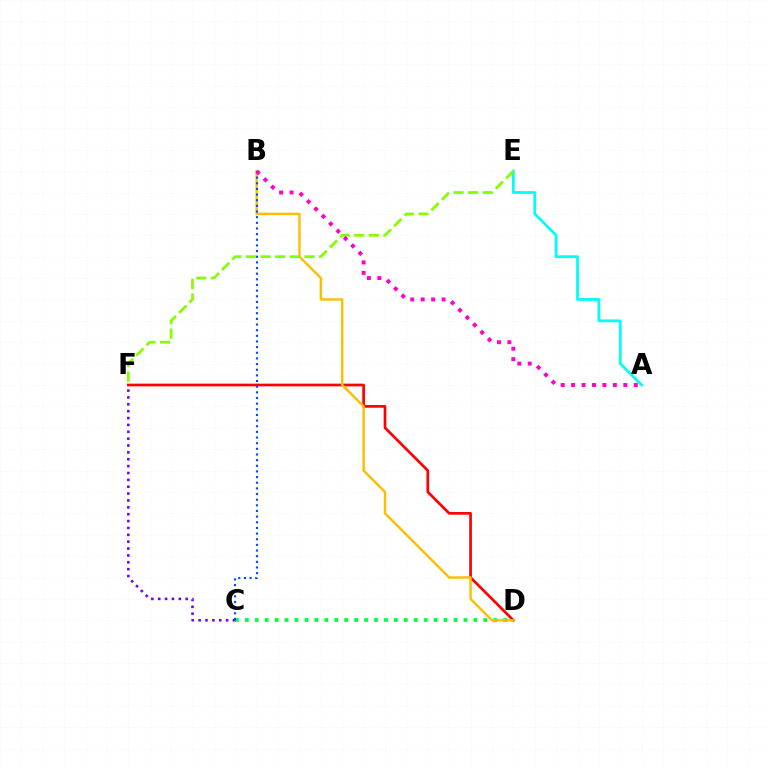{('C', 'D'): [{'color': '#00ff39', 'line_style': 'dotted', 'thickness': 2.7}], ('D', 'F'): [{'color': '#ff0000', 'line_style': 'solid', 'thickness': 1.94}], ('C', 'F'): [{'color': '#7200ff', 'line_style': 'dotted', 'thickness': 1.87}], ('B', 'D'): [{'color': '#ffbd00', 'line_style': 'solid', 'thickness': 1.74}], ('B', 'C'): [{'color': '#004bff', 'line_style': 'dotted', 'thickness': 1.54}], ('A', 'E'): [{'color': '#00fff6', 'line_style': 'solid', 'thickness': 2.01}], ('E', 'F'): [{'color': '#84ff00', 'line_style': 'dashed', 'thickness': 1.99}], ('A', 'B'): [{'color': '#ff00cf', 'line_style': 'dotted', 'thickness': 2.84}]}